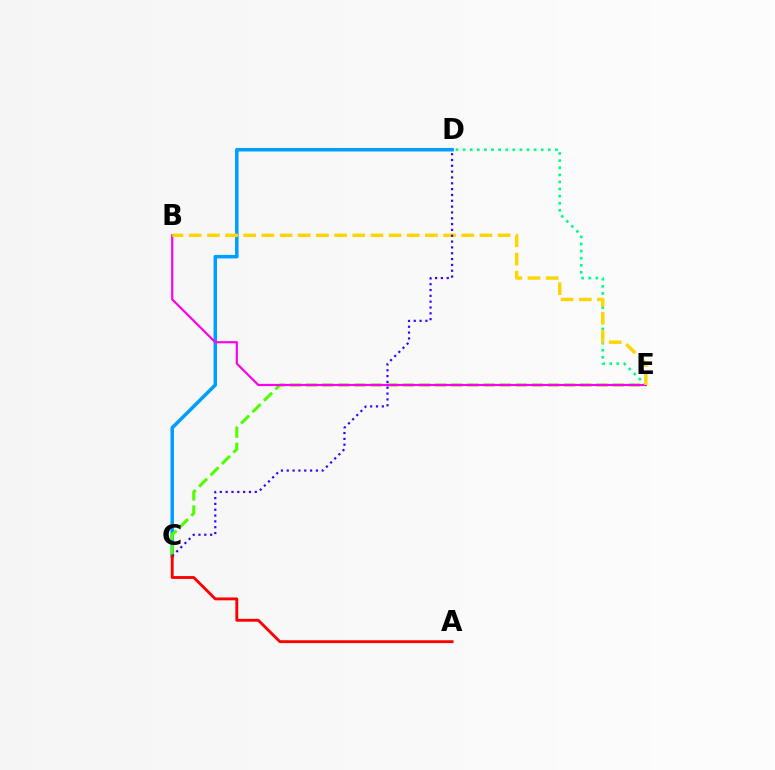{('D', 'E'): [{'color': '#00ff86', 'line_style': 'dotted', 'thickness': 1.93}], ('C', 'D'): [{'color': '#009eff', 'line_style': 'solid', 'thickness': 2.54}, {'color': '#3700ff', 'line_style': 'dotted', 'thickness': 1.58}], ('C', 'E'): [{'color': '#4fff00', 'line_style': 'dashed', 'thickness': 2.19}], ('B', 'E'): [{'color': '#ff00ed', 'line_style': 'solid', 'thickness': 1.58}, {'color': '#ffd500', 'line_style': 'dashed', 'thickness': 2.47}], ('A', 'C'): [{'color': '#ff0000', 'line_style': 'solid', 'thickness': 2.06}]}